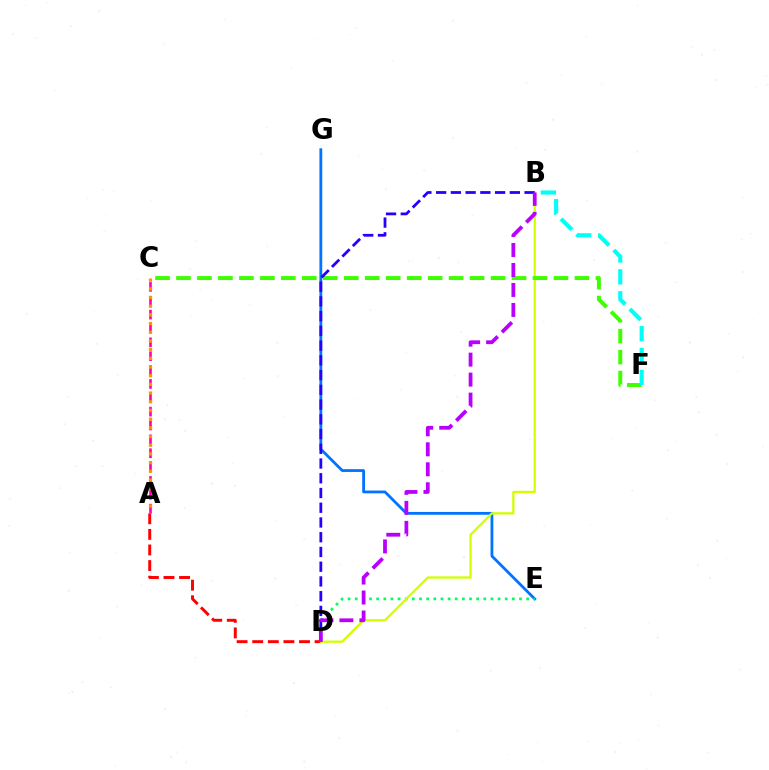{('A', 'C'): [{'color': '#ff00ac', 'line_style': 'dashed', 'thickness': 1.88}, {'color': '#ff9400', 'line_style': 'dotted', 'thickness': 2.36}], ('E', 'G'): [{'color': '#0074ff', 'line_style': 'solid', 'thickness': 2.02}], ('A', 'D'): [{'color': '#ff0000', 'line_style': 'dashed', 'thickness': 2.12}], ('D', 'E'): [{'color': '#00ff5c', 'line_style': 'dotted', 'thickness': 1.94}], ('B', 'D'): [{'color': '#d1ff00', 'line_style': 'solid', 'thickness': 1.64}, {'color': '#2500ff', 'line_style': 'dashed', 'thickness': 2.0}, {'color': '#b900ff', 'line_style': 'dashed', 'thickness': 2.72}], ('C', 'F'): [{'color': '#3dff00', 'line_style': 'dashed', 'thickness': 2.85}], ('B', 'F'): [{'color': '#00fff6', 'line_style': 'dashed', 'thickness': 2.97}]}